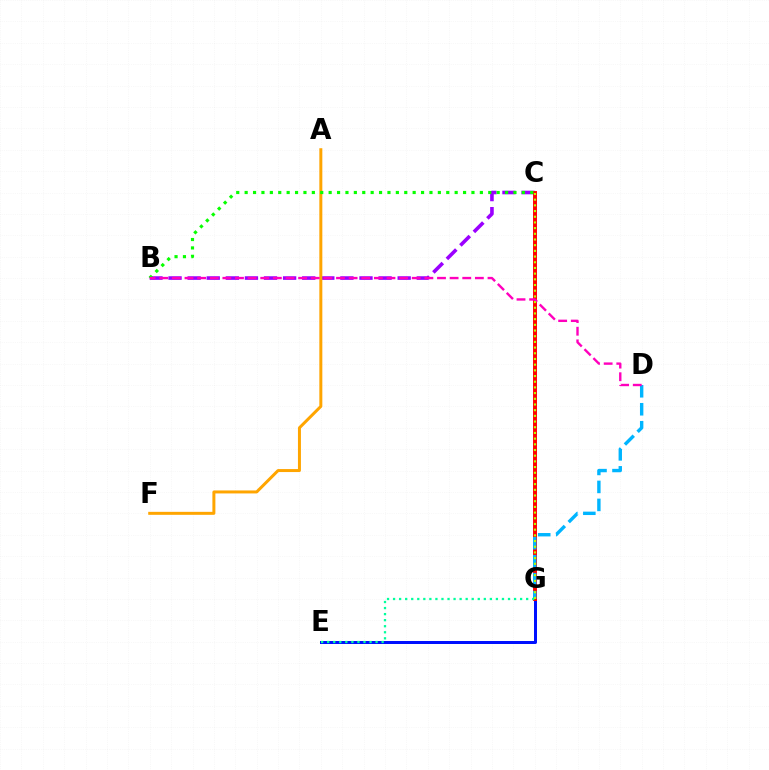{('B', 'C'): [{'color': '#9b00ff', 'line_style': 'dashed', 'thickness': 2.59}, {'color': '#08ff00', 'line_style': 'dotted', 'thickness': 2.28}], ('E', 'G'): [{'color': '#0010ff', 'line_style': 'solid', 'thickness': 2.16}, {'color': '#00ff9d', 'line_style': 'dotted', 'thickness': 1.64}], ('C', 'G'): [{'color': '#ff0000', 'line_style': 'solid', 'thickness': 2.82}, {'color': '#b3ff00', 'line_style': 'dotted', 'thickness': 1.55}], ('D', 'G'): [{'color': '#00b5ff', 'line_style': 'dashed', 'thickness': 2.44}], ('A', 'F'): [{'color': '#ffa500', 'line_style': 'solid', 'thickness': 2.15}], ('B', 'D'): [{'color': '#ff00bd', 'line_style': 'dashed', 'thickness': 1.72}]}